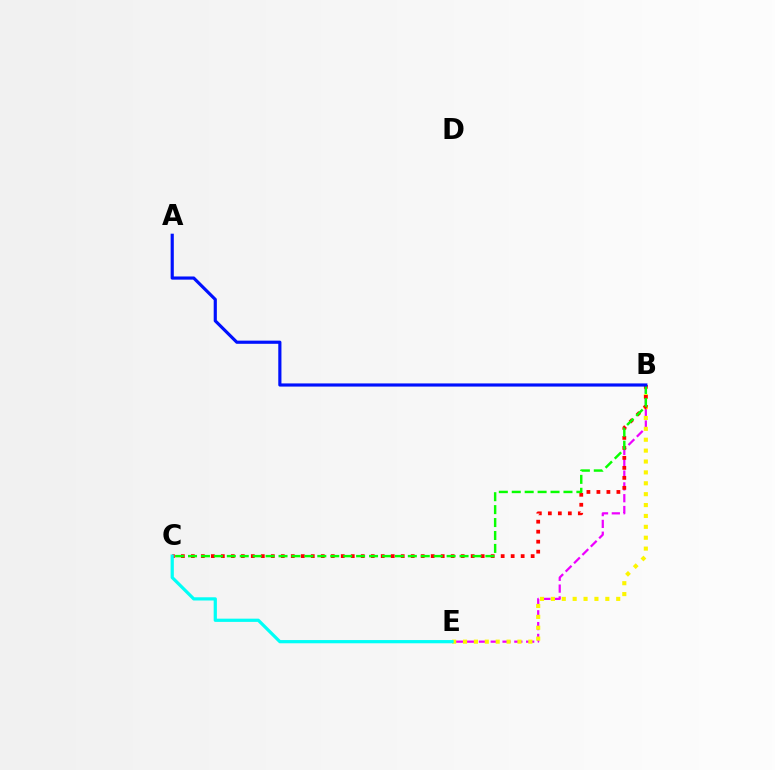{('B', 'E'): [{'color': '#ee00ff', 'line_style': 'dashed', 'thickness': 1.6}, {'color': '#fcf500', 'line_style': 'dotted', 'thickness': 2.96}], ('B', 'C'): [{'color': '#ff0000', 'line_style': 'dotted', 'thickness': 2.72}, {'color': '#08ff00', 'line_style': 'dashed', 'thickness': 1.76}], ('C', 'E'): [{'color': '#00fff6', 'line_style': 'solid', 'thickness': 2.32}], ('A', 'B'): [{'color': '#0010ff', 'line_style': 'solid', 'thickness': 2.28}]}